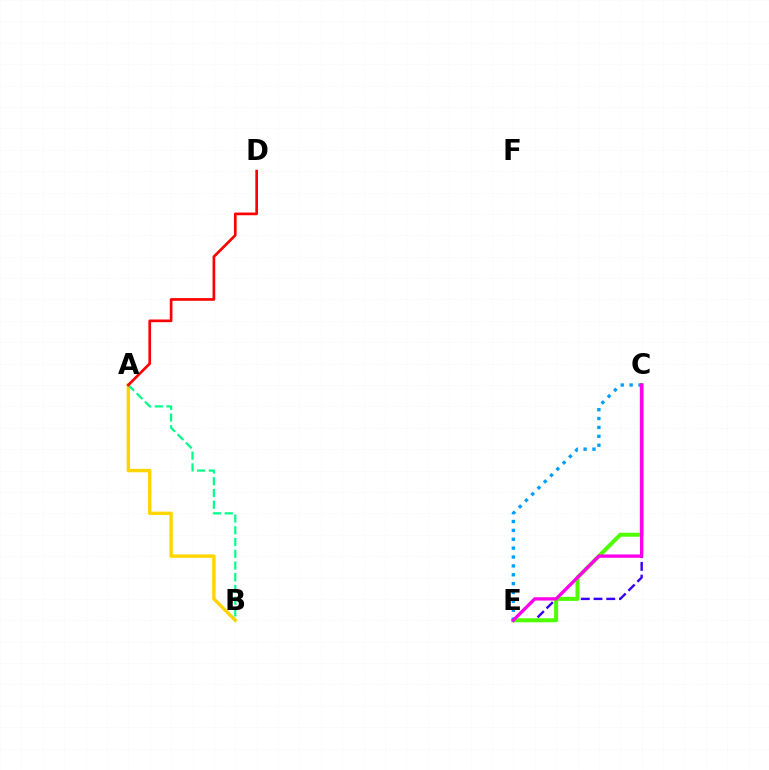{('A', 'B'): [{'color': '#ffd500', 'line_style': 'solid', 'thickness': 2.46}, {'color': '#00ff86', 'line_style': 'dashed', 'thickness': 1.59}], ('C', 'E'): [{'color': '#3700ff', 'line_style': 'dashed', 'thickness': 1.73}, {'color': '#4fff00', 'line_style': 'solid', 'thickness': 2.88}, {'color': '#009eff', 'line_style': 'dotted', 'thickness': 2.41}, {'color': '#ff00ed', 'line_style': 'solid', 'thickness': 2.4}], ('A', 'D'): [{'color': '#ff0000', 'line_style': 'solid', 'thickness': 1.93}]}